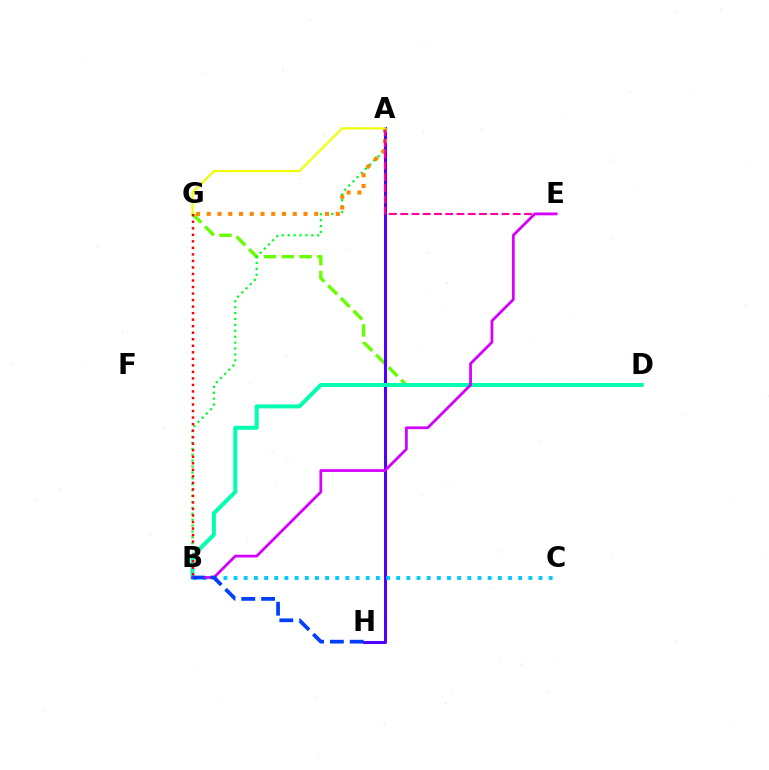{('D', 'G'): [{'color': '#66ff00', 'line_style': 'dashed', 'thickness': 2.42}], ('A', 'B'): [{'color': '#00ff27', 'line_style': 'dotted', 'thickness': 1.6}], ('A', 'H'): [{'color': '#4f00ff', 'line_style': 'solid', 'thickness': 2.19}], ('A', 'G'): [{'color': '#ff8800', 'line_style': 'dotted', 'thickness': 2.92}, {'color': '#eeff00', 'line_style': 'solid', 'thickness': 1.56}], ('A', 'E'): [{'color': '#ff00a0', 'line_style': 'dashed', 'thickness': 1.53}], ('B', 'C'): [{'color': '#00c7ff', 'line_style': 'dotted', 'thickness': 2.76}], ('B', 'D'): [{'color': '#00ffaf', 'line_style': 'solid', 'thickness': 2.86}], ('B', 'E'): [{'color': '#d600ff', 'line_style': 'solid', 'thickness': 1.99}], ('B', 'G'): [{'color': '#ff0000', 'line_style': 'dotted', 'thickness': 1.77}], ('B', 'H'): [{'color': '#003fff', 'line_style': 'dashed', 'thickness': 2.69}]}